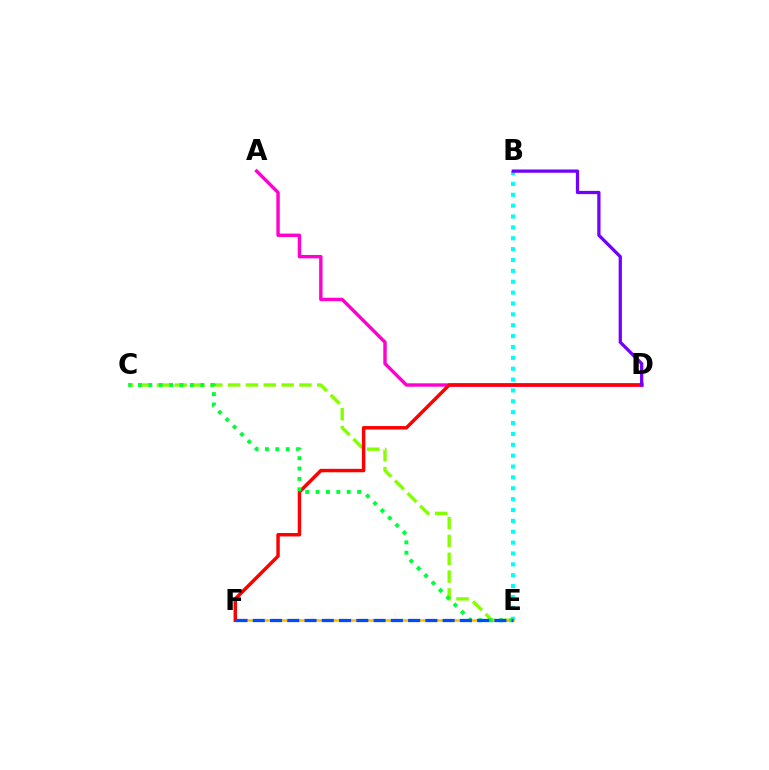{('A', 'D'): [{'color': '#ff00cf', 'line_style': 'solid', 'thickness': 2.45}], ('C', 'E'): [{'color': '#84ff00', 'line_style': 'dashed', 'thickness': 2.42}, {'color': '#00ff39', 'line_style': 'dotted', 'thickness': 2.82}], ('E', 'F'): [{'color': '#ffbd00', 'line_style': 'solid', 'thickness': 1.84}, {'color': '#004bff', 'line_style': 'dashed', 'thickness': 2.34}], ('D', 'F'): [{'color': '#ff0000', 'line_style': 'solid', 'thickness': 2.49}], ('B', 'E'): [{'color': '#00fff6', 'line_style': 'dotted', 'thickness': 2.95}], ('B', 'D'): [{'color': '#7200ff', 'line_style': 'solid', 'thickness': 2.34}]}